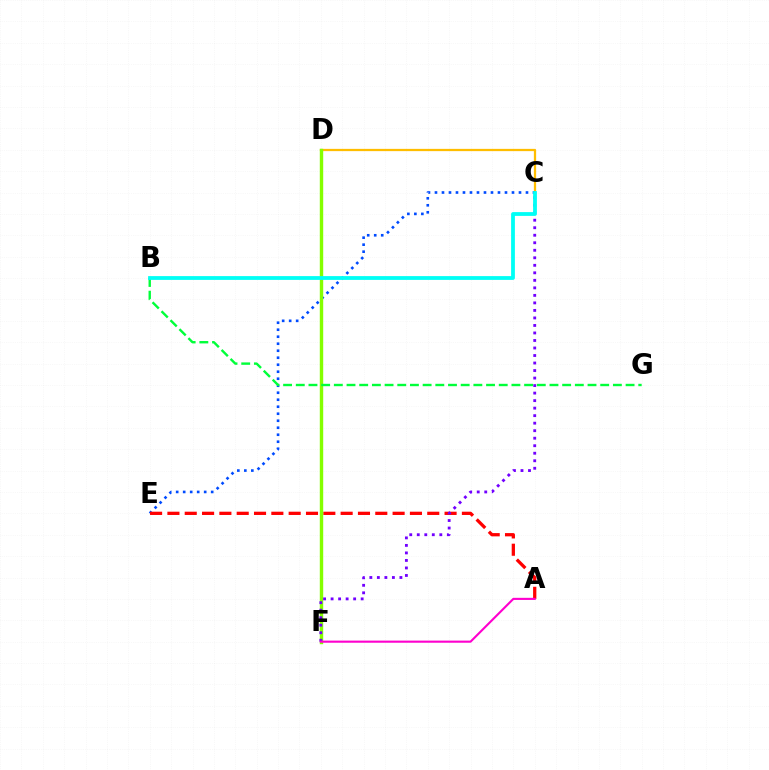{('C', 'D'): [{'color': '#ffbd00', 'line_style': 'solid', 'thickness': 1.63}], ('C', 'E'): [{'color': '#004bff', 'line_style': 'dotted', 'thickness': 1.9}], ('A', 'E'): [{'color': '#ff0000', 'line_style': 'dashed', 'thickness': 2.35}], ('D', 'F'): [{'color': '#84ff00', 'line_style': 'solid', 'thickness': 2.45}], ('B', 'G'): [{'color': '#00ff39', 'line_style': 'dashed', 'thickness': 1.72}], ('C', 'F'): [{'color': '#7200ff', 'line_style': 'dotted', 'thickness': 2.04}], ('A', 'F'): [{'color': '#ff00cf', 'line_style': 'solid', 'thickness': 1.53}], ('B', 'C'): [{'color': '#00fff6', 'line_style': 'solid', 'thickness': 2.73}]}